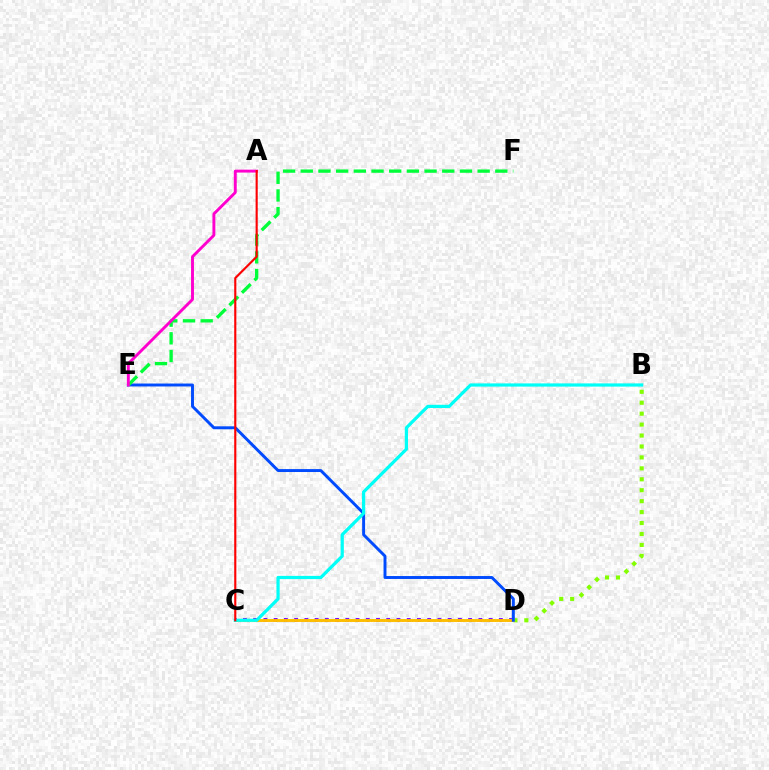{('B', 'D'): [{'color': '#84ff00', 'line_style': 'dotted', 'thickness': 2.97}], ('C', 'D'): [{'color': '#7200ff', 'line_style': 'dotted', 'thickness': 2.78}, {'color': '#ffbd00', 'line_style': 'solid', 'thickness': 2.09}], ('D', 'E'): [{'color': '#004bff', 'line_style': 'solid', 'thickness': 2.11}], ('B', 'C'): [{'color': '#00fff6', 'line_style': 'solid', 'thickness': 2.31}], ('E', 'F'): [{'color': '#00ff39', 'line_style': 'dashed', 'thickness': 2.4}], ('A', 'E'): [{'color': '#ff00cf', 'line_style': 'solid', 'thickness': 2.09}], ('A', 'C'): [{'color': '#ff0000', 'line_style': 'solid', 'thickness': 1.53}]}